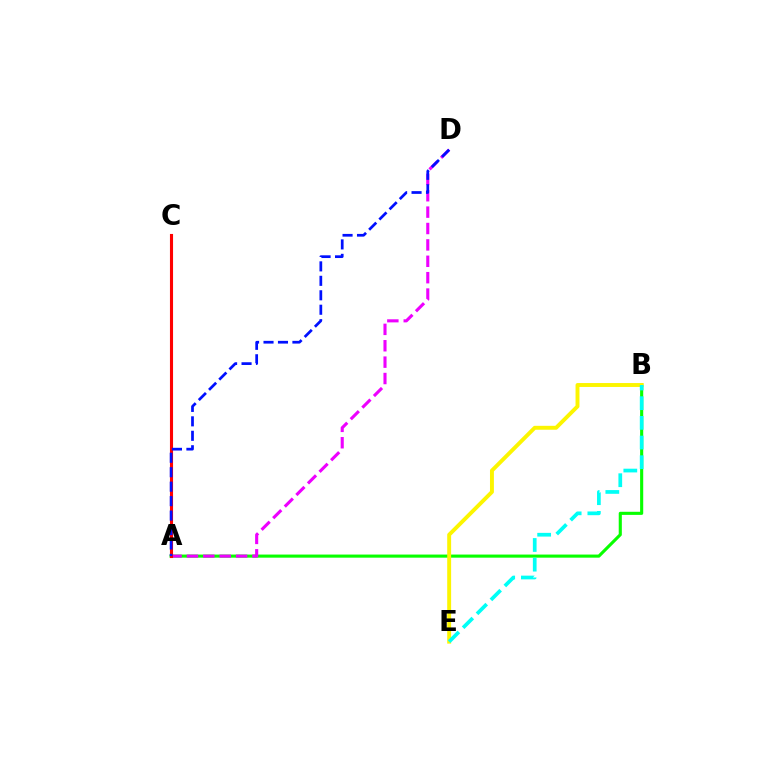{('A', 'B'): [{'color': '#08ff00', 'line_style': 'solid', 'thickness': 2.24}], ('B', 'E'): [{'color': '#fcf500', 'line_style': 'solid', 'thickness': 2.82}, {'color': '#00fff6', 'line_style': 'dashed', 'thickness': 2.67}], ('A', 'D'): [{'color': '#ee00ff', 'line_style': 'dashed', 'thickness': 2.23}, {'color': '#0010ff', 'line_style': 'dashed', 'thickness': 1.96}], ('A', 'C'): [{'color': '#ff0000', 'line_style': 'solid', 'thickness': 2.23}]}